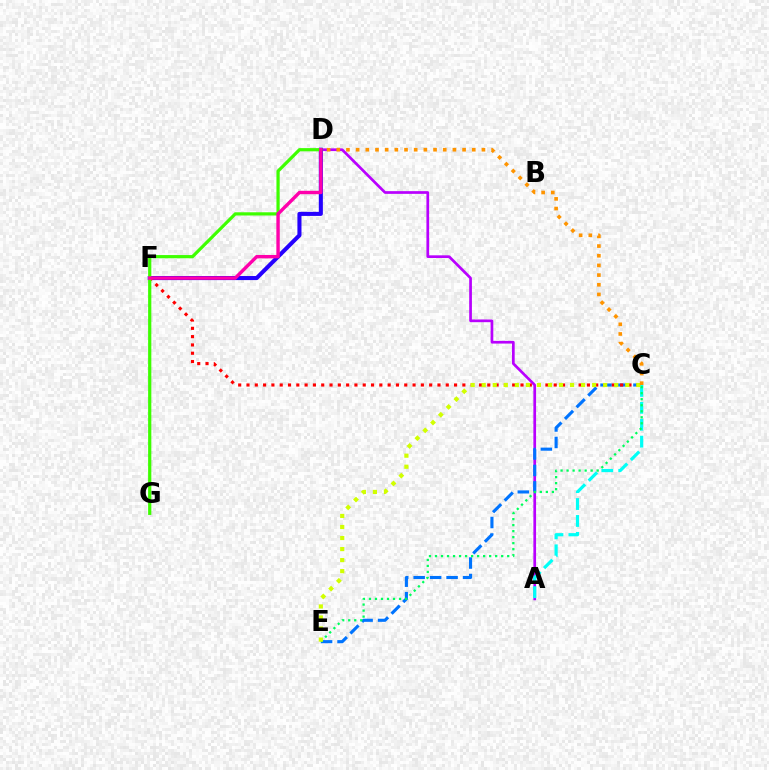{('A', 'D'): [{'color': '#b900ff', 'line_style': 'solid', 'thickness': 1.95}], ('C', 'E'): [{'color': '#0074ff', 'line_style': 'dashed', 'thickness': 2.24}, {'color': '#00ff5c', 'line_style': 'dotted', 'thickness': 1.64}, {'color': '#d1ff00', 'line_style': 'dotted', 'thickness': 3.0}], ('A', 'C'): [{'color': '#00fff6', 'line_style': 'dashed', 'thickness': 2.3}], ('D', 'F'): [{'color': '#2500ff', 'line_style': 'solid', 'thickness': 2.93}, {'color': '#ff00ac', 'line_style': 'solid', 'thickness': 2.45}], ('C', 'F'): [{'color': '#ff0000', 'line_style': 'dotted', 'thickness': 2.26}], ('C', 'D'): [{'color': '#ff9400', 'line_style': 'dotted', 'thickness': 2.63}], ('D', 'G'): [{'color': '#3dff00', 'line_style': 'solid', 'thickness': 2.31}]}